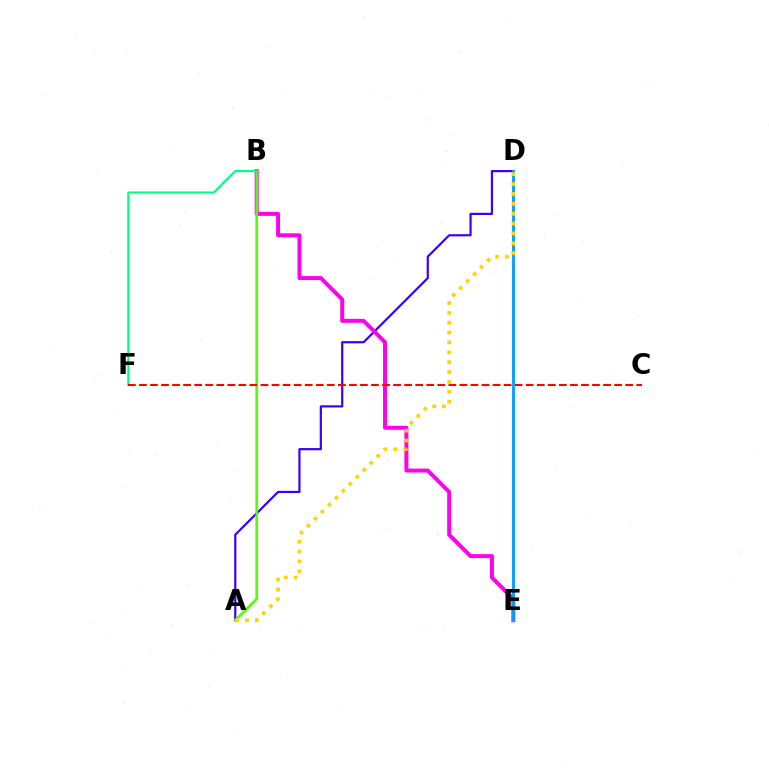{('A', 'D'): [{'color': '#3700ff', 'line_style': 'solid', 'thickness': 1.58}, {'color': '#ffd500', 'line_style': 'dotted', 'thickness': 2.68}], ('B', 'E'): [{'color': '#ff00ed', 'line_style': 'solid', 'thickness': 2.85}], ('A', 'B'): [{'color': '#4fff00', 'line_style': 'solid', 'thickness': 1.86}], ('B', 'F'): [{'color': '#00ff86', 'line_style': 'solid', 'thickness': 1.56}], ('C', 'F'): [{'color': '#ff0000', 'line_style': 'dashed', 'thickness': 1.5}], ('D', 'E'): [{'color': '#009eff', 'line_style': 'solid', 'thickness': 2.04}]}